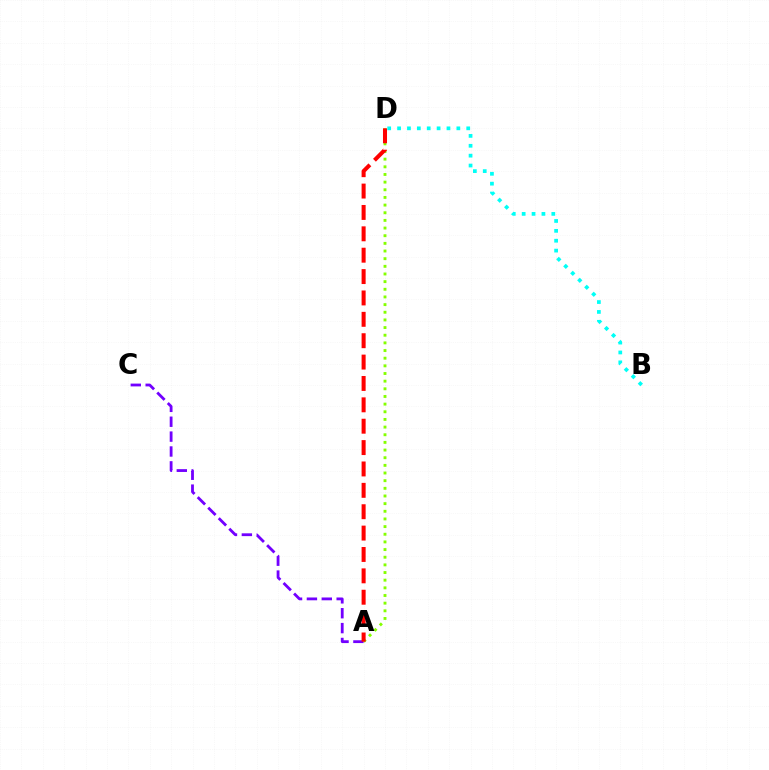{('B', 'D'): [{'color': '#00fff6', 'line_style': 'dotted', 'thickness': 2.68}], ('A', 'C'): [{'color': '#7200ff', 'line_style': 'dashed', 'thickness': 2.02}], ('A', 'D'): [{'color': '#84ff00', 'line_style': 'dotted', 'thickness': 2.08}, {'color': '#ff0000', 'line_style': 'dashed', 'thickness': 2.9}]}